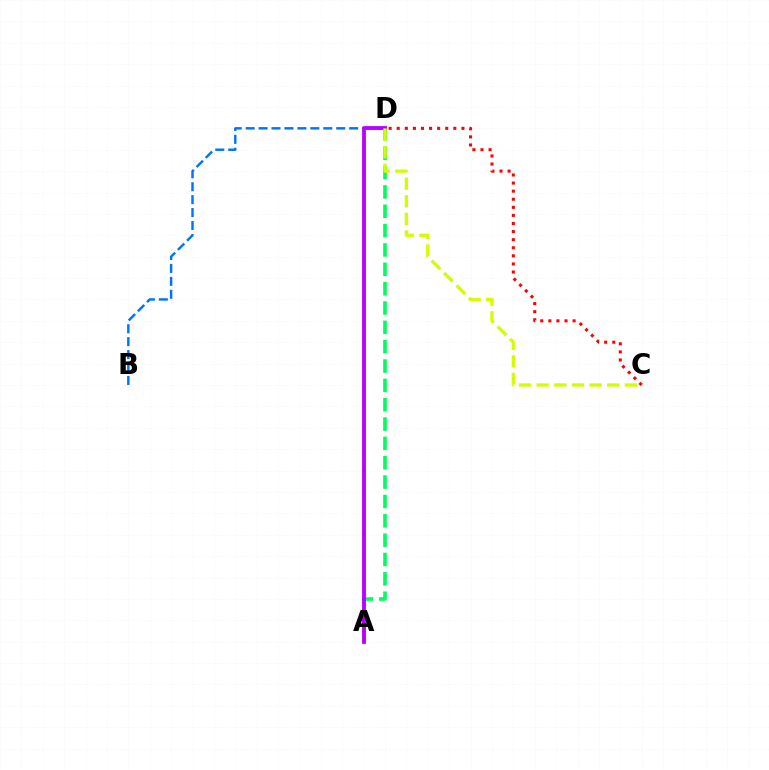{('B', 'D'): [{'color': '#0074ff', 'line_style': 'dashed', 'thickness': 1.76}], ('A', 'D'): [{'color': '#00ff5c', 'line_style': 'dashed', 'thickness': 2.63}, {'color': '#b900ff', 'line_style': 'solid', 'thickness': 2.75}], ('C', 'D'): [{'color': '#ff0000', 'line_style': 'dotted', 'thickness': 2.2}, {'color': '#d1ff00', 'line_style': 'dashed', 'thickness': 2.4}]}